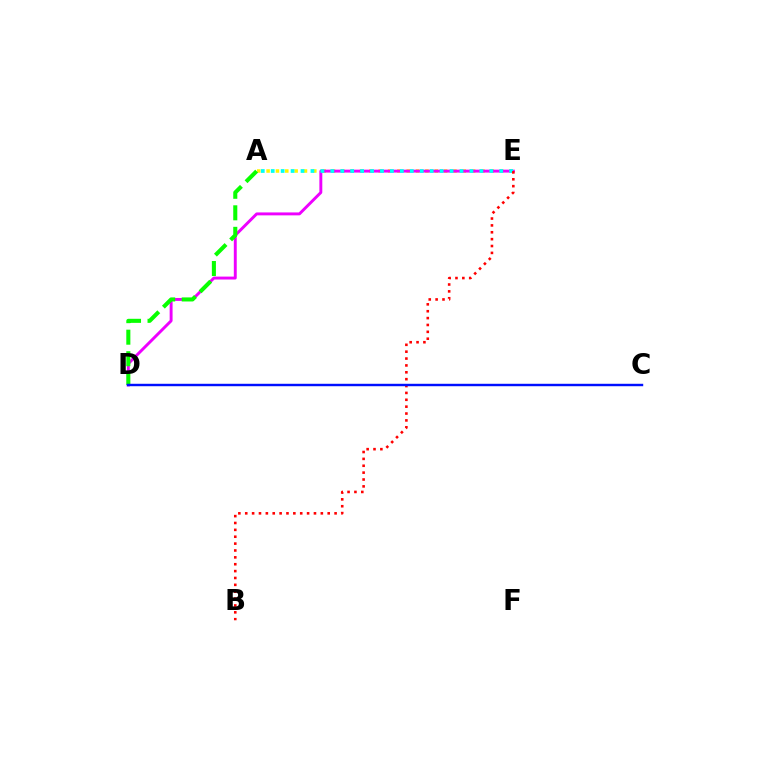{('A', 'E'): [{'color': '#fcf500', 'line_style': 'dotted', 'thickness': 2.54}, {'color': '#00fff6', 'line_style': 'dotted', 'thickness': 2.7}], ('D', 'E'): [{'color': '#ee00ff', 'line_style': 'solid', 'thickness': 2.11}], ('A', 'D'): [{'color': '#08ff00', 'line_style': 'dashed', 'thickness': 2.92}], ('B', 'E'): [{'color': '#ff0000', 'line_style': 'dotted', 'thickness': 1.87}], ('C', 'D'): [{'color': '#0010ff', 'line_style': 'solid', 'thickness': 1.75}]}